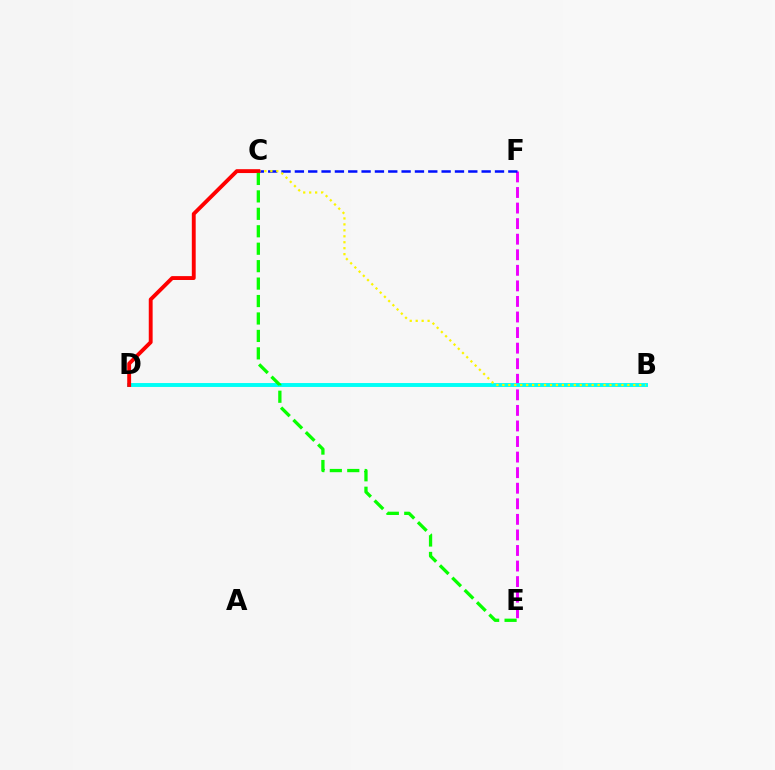{('E', 'F'): [{'color': '#ee00ff', 'line_style': 'dashed', 'thickness': 2.11}], ('B', 'D'): [{'color': '#00fff6', 'line_style': 'solid', 'thickness': 2.82}], ('C', 'F'): [{'color': '#0010ff', 'line_style': 'dashed', 'thickness': 1.81}], ('B', 'C'): [{'color': '#fcf500', 'line_style': 'dotted', 'thickness': 1.62}], ('C', 'D'): [{'color': '#ff0000', 'line_style': 'solid', 'thickness': 2.79}], ('C', 'E'): [{'color': '#08ff00', 'line_style': 'dashed', 'thickness': 2.37}]}